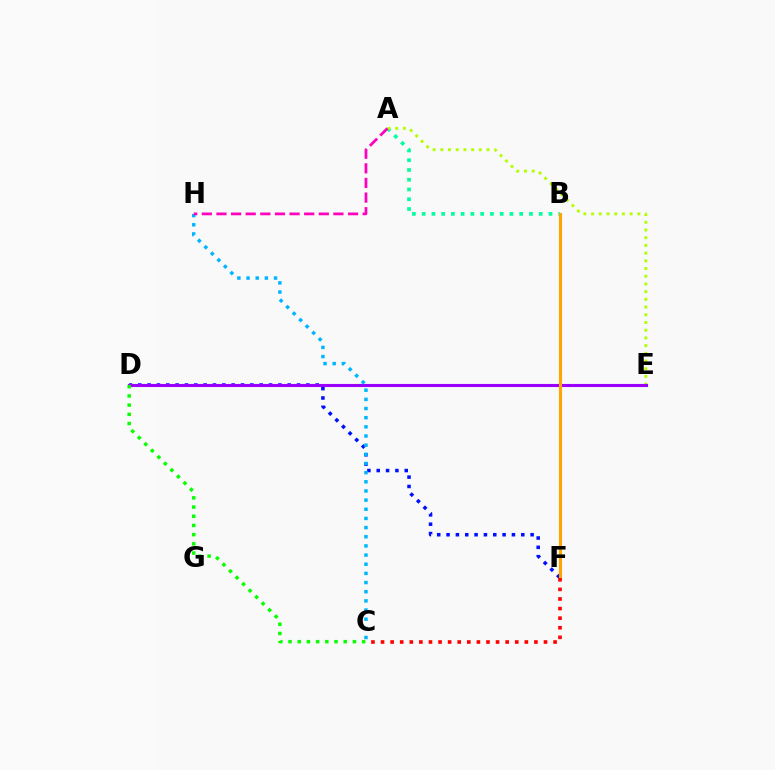{('A', 'B'): [{'color': '#00ff9d', 'line_style': 'dotted', 'thickness': 2.65}], ('D', 'F'): [{'color': '#0010ff', 'line_style': 'dotted', 'thickness': 2.54}], ('A', 'E'): [{'color': '#b3ff00', 'line_style': 'dotted', 'thickness': 2.09}], ('D', 'E'): [{'color': '#9b00ff', 'line_style': 'solid', 'thickness': 2.23}], ('C', 'D'): [{'color': '#08ff00', 'line_style': 'dotted', 'thickness': 2.5}], ('B', 'F'): [{'color': '#ffa500', 'line_style': 'solid', 'thickness': 2.23}], ('C', 'F'): [{'color': '#ff0000', 'line_style': 'dotted', 'thickness': 2.6}], ('C', 'H'): [{'color': '#00b5ff', 'line_style': 'dotted', 'thickness': 2.49}], ('A', 'H'): [{'color': '#ff00bd', 'line_style': 'dashed', 'thickness': 1.99}]}